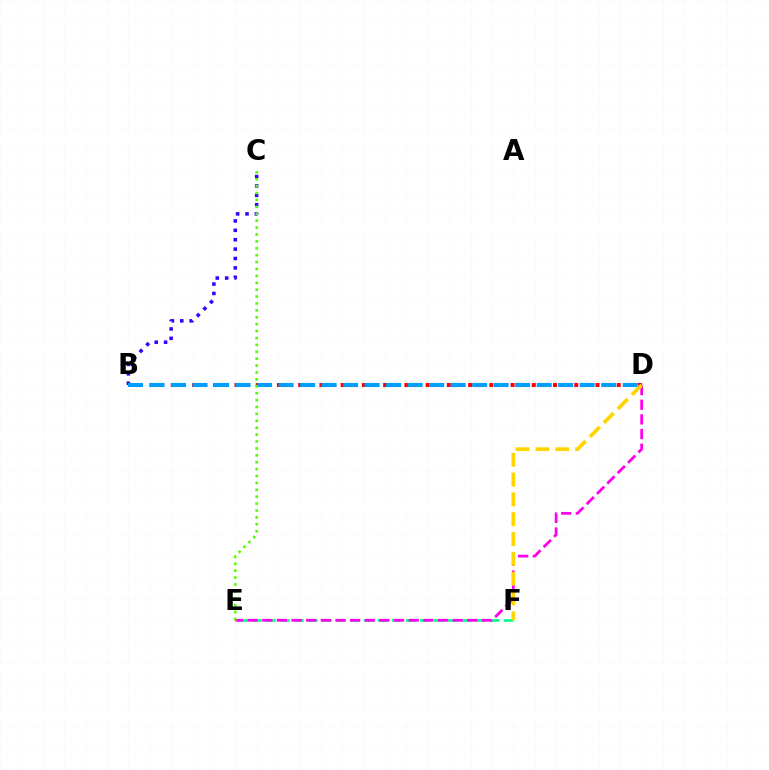{('E', 'F'): [{'color': '#00ff86', 'line_style': 'dashed', 'thickness': 1.9}], ('B', 'D'): [{'color': '#ff0000', 'line_style': 'dotted', 'thickness': 2.89}, {'color': '#009eff', 'line_style': 'dashed', 'thickness': 2.92}], ('B', 'C'): [{'color': '#3700ff', 'line_style': 'dotted', 'thickness': 2.55}], ('D', 'E'): [{'color': '#ff00ed', 'line_style': 'dashed', 'thickness': 1.99}], ('C', 'E'): [{'color': '#4fff00', 'line_style': 'dotted', 'thickness': 1.88}], ('D', 'F'): [{'color': '#ffd500', 'line_style': 'dashed', 'thickness': 2.69}]}